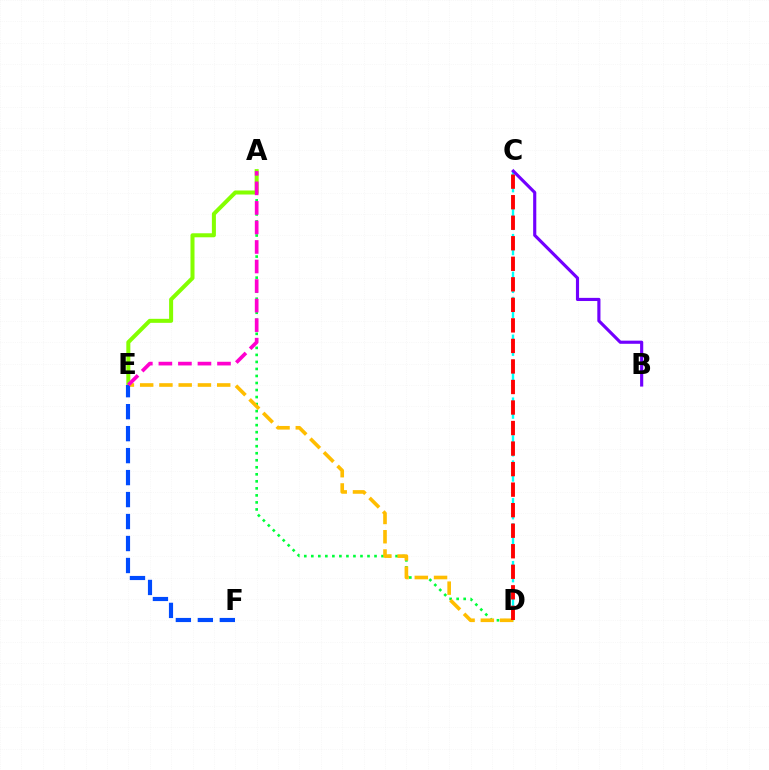{('A', 'D'): [{'color': '#00ff39', 'line_style': 'dotted', 'thickness': 1.91}], ('C', 'D'): [{'color': '#00fff6', 'line_style': 'dashed', 'thickness': 1.71}, {'color': '#ff0000', 'line_style': 'dashed', 'thickness': 2.79}], ('A', 'E'): [{'color': '#84ff00', 'line_style': 'solid', 'thickness': 2.89}, {'color': '#ff00cf', 'line_style': 'dashed', 'thickness': 2.65}], ('D', 'E'): [{'color': '#ffbd00', 'line_style': 'dashed', 'thickness': 2.62}], ('B', 'C'): [{'color': '#7200ff', 'line_style': 'solid', 'thickness': 2.26}], ('E', 'F'): [{'color': '#004bff', 'line_style': 'dashed', 'thickness': 2.99}]}